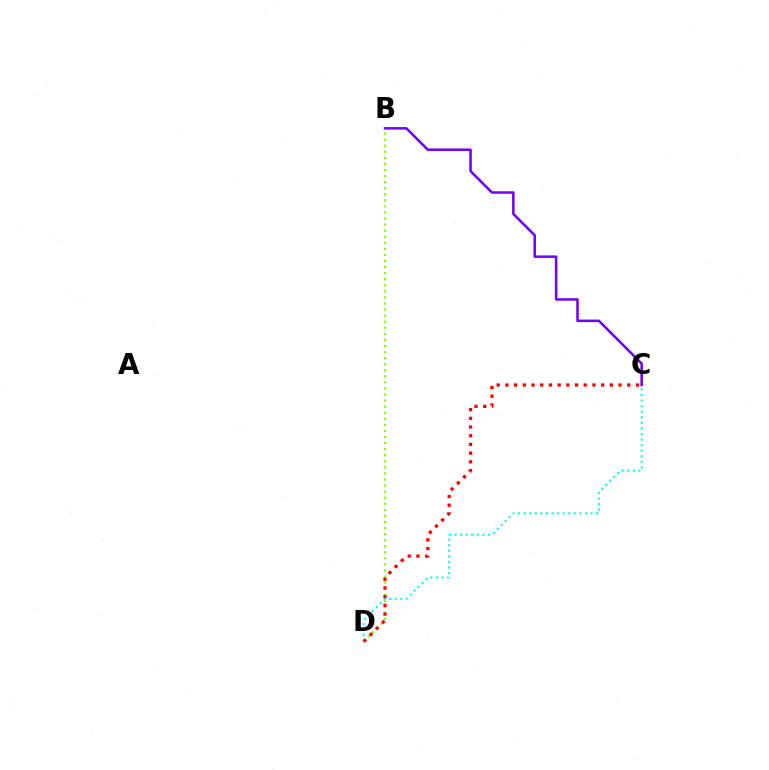{('B', 'D'): [{'color': '#84ff00', 'line_style': 'dotted', 'thickness': 1.65}], ('C', 'D'): [{'color': '#00fff6', 'line_style': 'dotted', 'thickness': 1.51}, {'color': '#ff0000', 'line_style': 'dotted', 'thickness': 2.37}], ('B', 'C'): [{'color': '#7200ff', 'line_style': 'solid', 'thickness': 1.82}]}